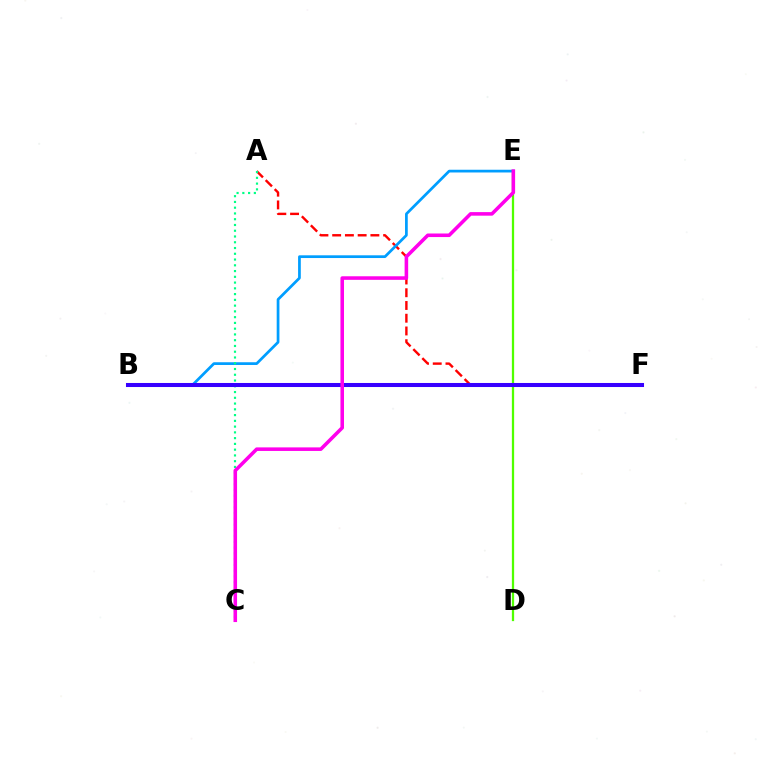{('A', 'F'): [{'color': '#ff0000', 'line_style': 'dashed', 'thickness': 1.73}], ('D', 'E'): [{'color': '#4fff00', 'line_style': 'solid', 'thickness': 1.63}], ('B', 'E'): [{'color': '#009eff', 'line_style': 'solid', 'thickness': 1.96}], ('A', 'C'): [{'color': '#00ff86', 'line_style': 'dotted', 'thickness': 1.57}], ('B', 'F'): [{'color': '#ffd500', 'line_style': 'solid', 'thickness': 1.53}, {'color': '#3700ff', 'line_style': 'solid', 'thickness': 2.92}], ('C', 'E'): [{'color': '#ff00ed', 'line_style': 'solid', 'thickness': 2.56}]}